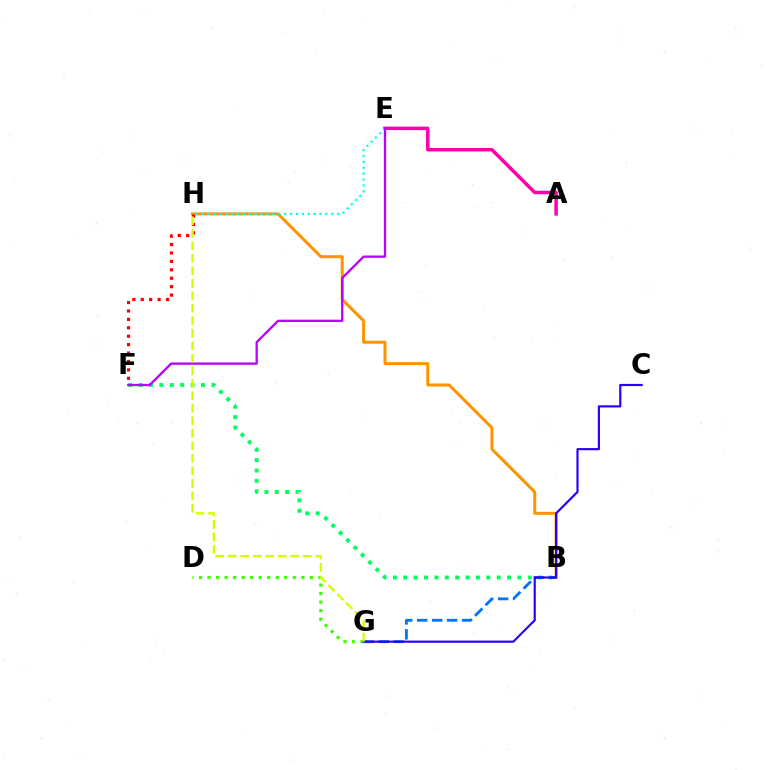{('B', 'H'): [{'color': '#ff9400', 'line_style': 'solid', 'thickness': 2.16}], ('A', 'E'): [{'color': '#ff00ac', 'line_style': 'solid', 'thickness': 2.5}], ('F', 'H'): [{'color': '#ff0000', 'line_style': 'dotted', 'thickness': 2.29}], ('B', 'F'): [{'color': '#00ff5c', 'line_style': 'dotted', 'thickness': 2.82}], ('B', 'G'): [{'color': '#0074ff', 'line_style': 'dashed', 'thickness': 2.03}], ('D', 'G'): [{'color': '#3dff00', 'line_style': 'dotted', 'thickness': 2.32}], ('C', 'G'): [{'color': '#2500ff', 'line_style': 'solid', 'thickness': 1.55}], ('E', 'H'): [{'color': '#00fff6', 'line_style': 'dotted', 'thickness': 1.6}], ('E', 'F'): [{'color': '#b900ff', 'line_style': 'solid', 'thickness': 1.65}], ('G', 'H'): [{'color': '#d1ff00', 'line_style': 'dashed', 'thickness': 1.7}]}